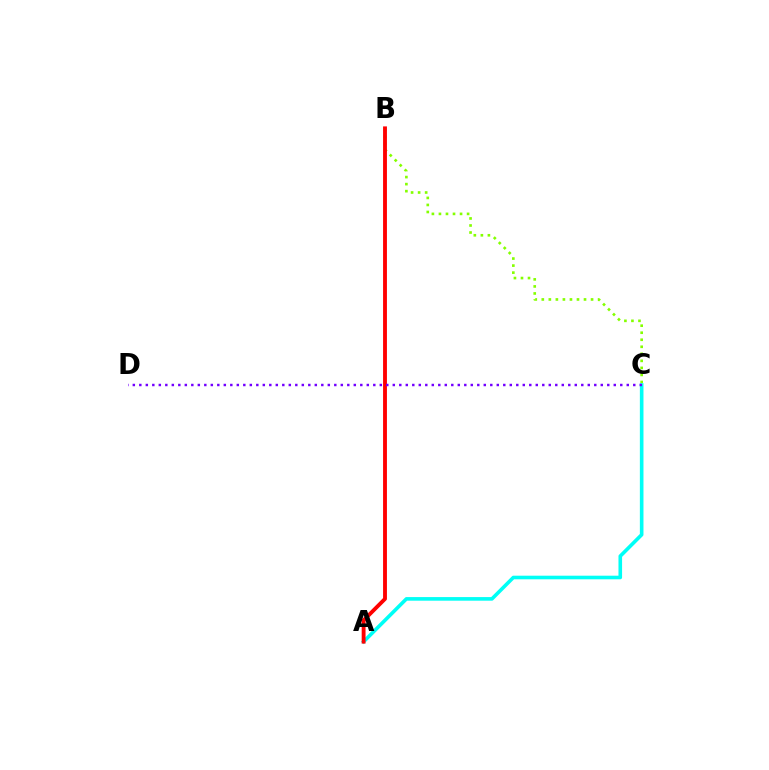{('B', 'C'): [{'color': '#84ff00', 'line_style': 'dotted', 'thickness': 1.91}], ('A', 'C'): [{'color': '#00fff6', 'line_style': 'solid', 'thickness': 2.6}], ('A', 'B'): [{'color': '#ff0000', 'line_style': 'solid', 'thickness': 2.78}], ('C', 'D'): [{'color': '#7200ff', 'line_style': 'dotted', 'thickness': 1.77}]}